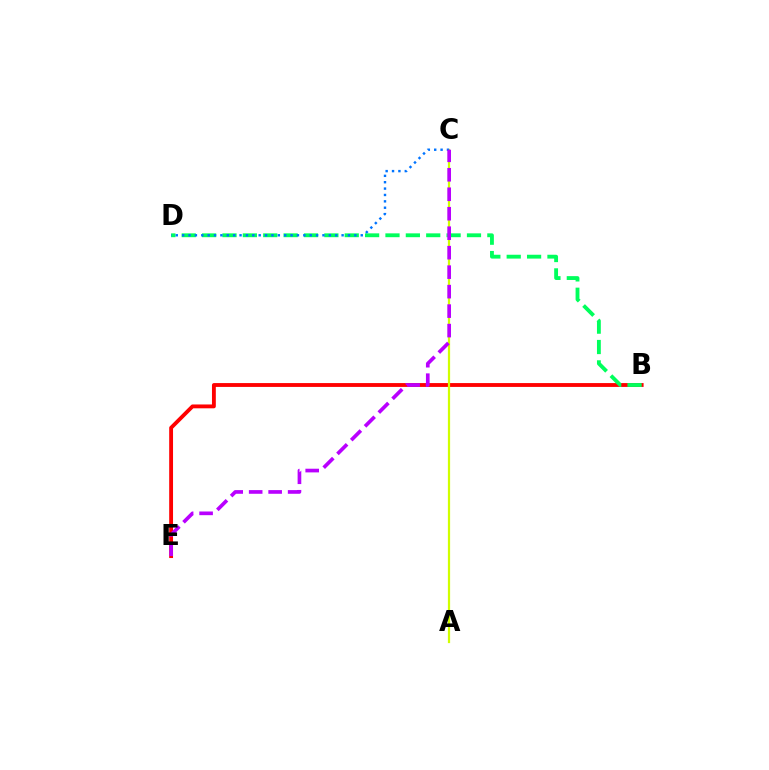{('B', 'E'): [{'color': '#ff0000', 'line_style': 'solid', 'thickness': 2.77}], ('B', 'D'): [{'color': '#00ff5c', 'line_style': 'dashed', 'thickness': 2.77}], ('A', 'C'): [{'color': '#d1ff00', 'line_style': 'solid', 'thickness': 1.6}], ('C', 'D'): [{'color': '#0074ff', 'line_style': 'dotted', 'thickness': 1.73}], ('C', 'E'): [{'color': '#b900ff', 'line_style': 'dashed', 'thickness': 2.65}]}